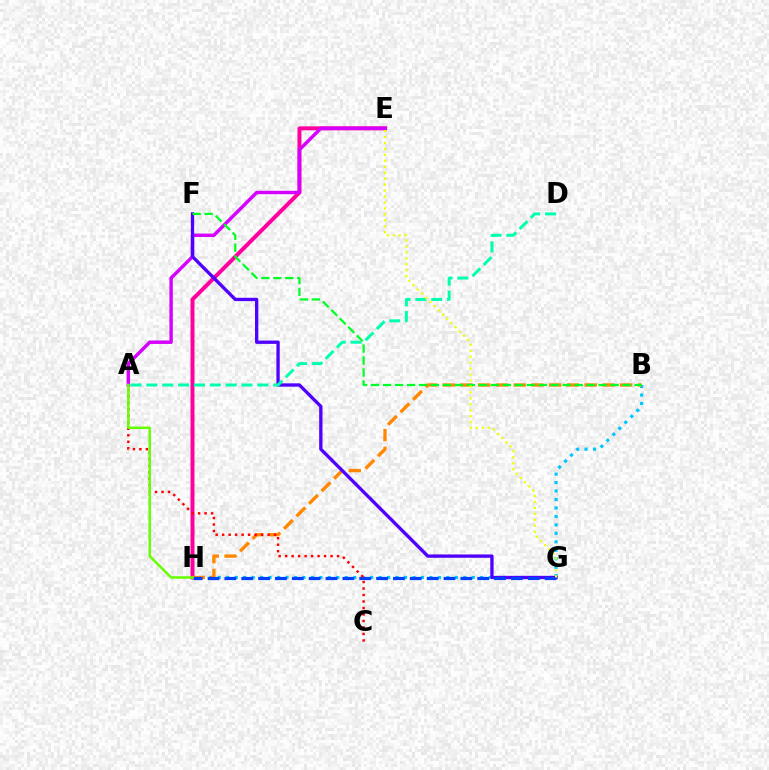{('B', 'H'): [{'color': '#00c7ff', 'line_style': 'dotted', 'thickness': 2.3}, {'color': '#ff8800', 'line_style': 'dashed', 'thickness': 2.41}], ('E', 'H'): [{'color': '#ff00a0', 'line_style': 'solid', 'thickness': 2.87}], ('A', 'E'): [{'color': '#d600ff', 'line_style': 'solid', 'thickness': 2.46}], ('F', 'G'): [{'color': '#4f00ff', 'line_style': 'solid', 'thickness': 2.39}], ('B', 'F'): [{'color': '#00ff27', 'line_style': 'dashed', 'thickness': 1.63}], ('G', 'H'): [{'color': '#003fff', 'line_style': 'dashed', 'thickness': 2.29}], ('A', 'C'): [{'color': '#ff0000', 'line_style': 'dotted', 'thickness': 1.76}], ('A', 'D'): [{'color': '#00ffaf', 'line_style': 'dashed', 'thickness': 2.15}], ('A', 'H'): [{'color': '#66ff00', 'line_style': 'solid', 'thickness': 1.8}], ('E', 'G'): [{'color': '#eeff00', 'line_style': 'dotted', 'thickness': 1.62}]}